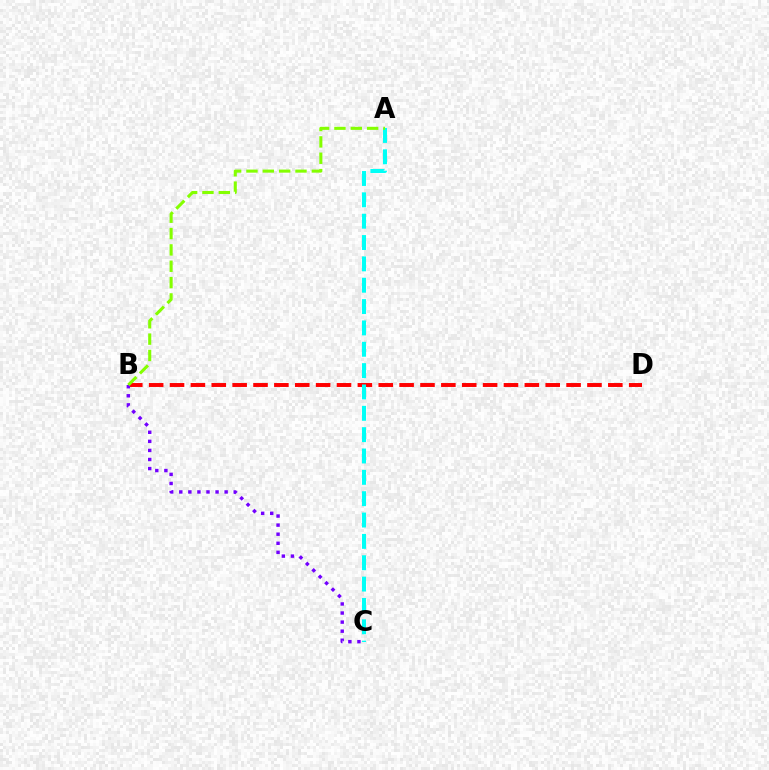{('B', 'D'): [{'color': '#ff0000', 'line_style': 'dashed', 'thickness': 2.84}], ('A', 'C'): [{'color': '#00fff6', 'line_style': 'dashed', 'thickness': 2.9}], ('B', 'C'): [{'color': '#7200ff', 'line_style': 'dotted', 'thickness': 2.46}], ('A', 'B'): [{'color': '#84ff00', 'line_style': 'dashed', 'thickness': 2.22}]}